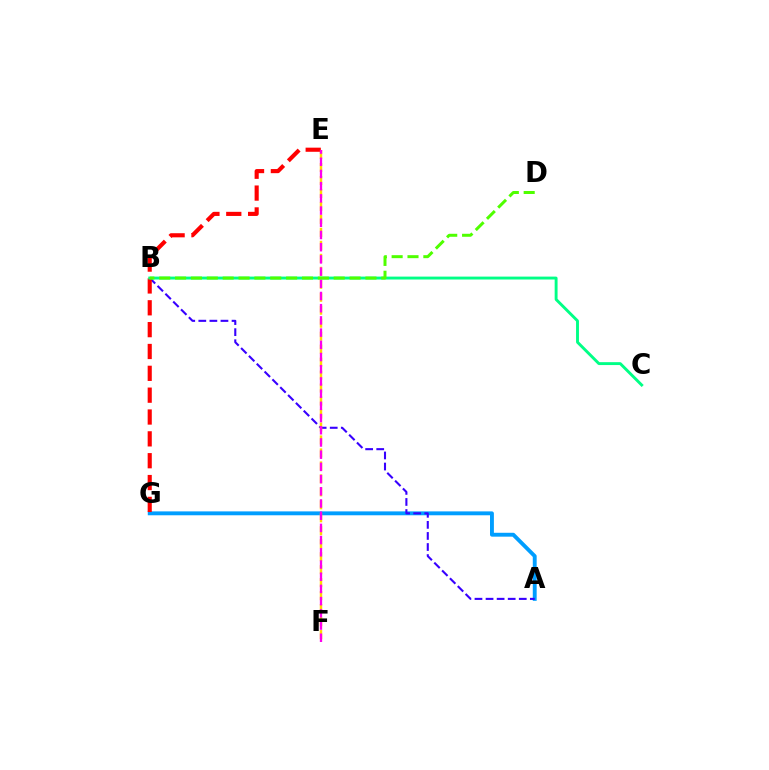{('A', 'G'): [{'color': '#009eff', 'line_style': 'solid', 'thickness': 2.8}], ('A', 'B'): [{'color': '#3700ff', 'line_style': 'dashed', 'thickness': 1.5}], ('E', 'F'): [{'color': '#ffd500', 'line_style': 'dashed', 'thickness': 1.76}, {'color': '#ff00ed', 'line_style': 'dashed', 'thickness': 1.66}], ('E', 'G'): [{'color': '#ff0000', 'line_style': 'dashed', 'thickness': 2.97}], ('B', 'C'): [{'color': '#00ff86', 'line_style': 'solid', 'thickness': 2.09}], ('B', 'D'): [{'color': '#4fff00', 'line_style': 'dashed', 'thickness': 2.15}]}